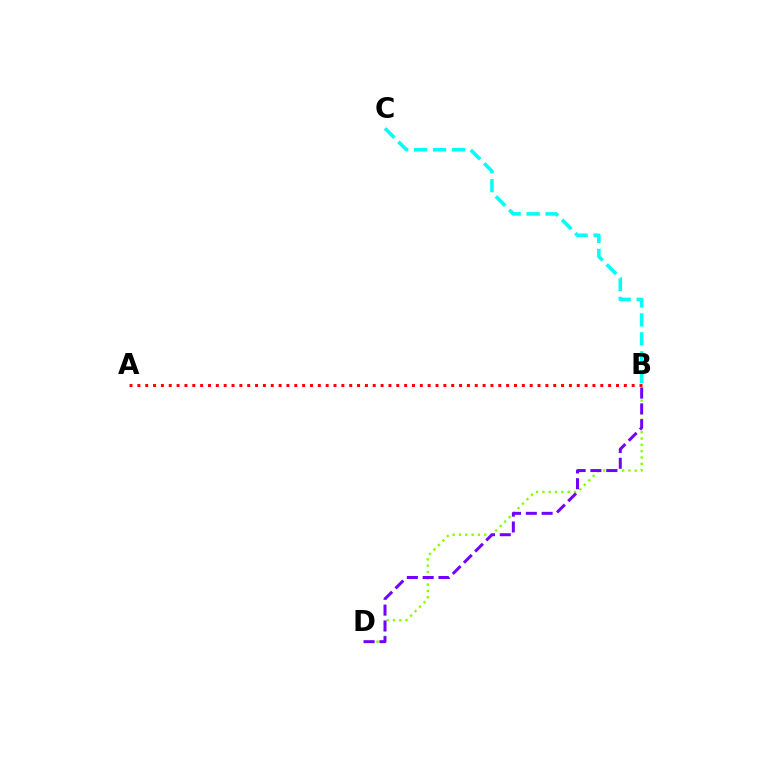{('B', 'D'): [{'color': '#84ff00', 'line_style': 'dotted', 'thickness': 1.72}, {'color': '#7200ff', 'line_style': 'dashed', 'thickness': 2.15}], ('B', 'C'): [{'color': '#00fff6', 'line_style': 'dashed', 'thickness': 2.57}], ('A', 'B'): [{'color': '#ff0000', 'line_style': 'dotted', 'thickness': 2.13}]}